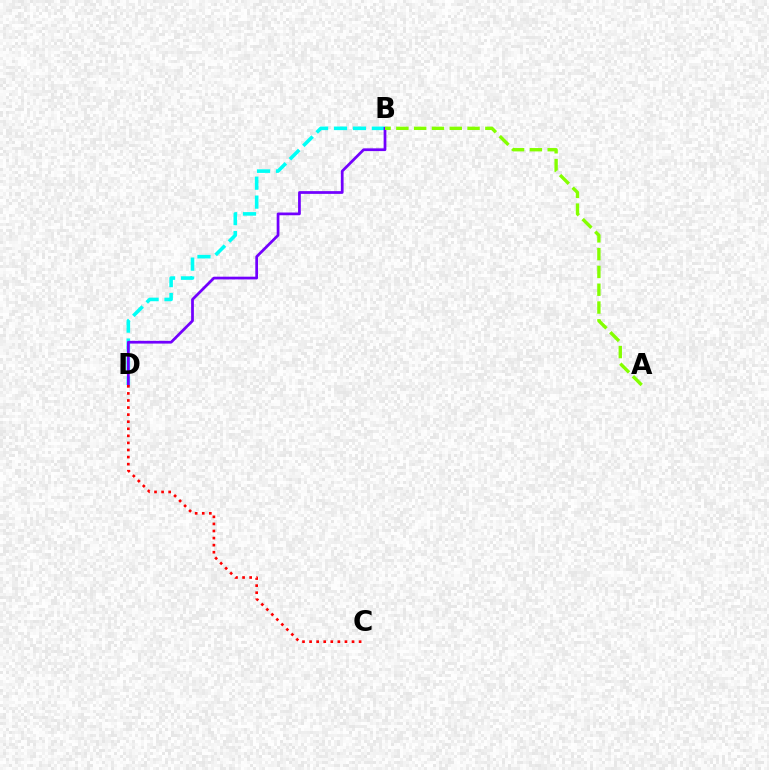{('B', 'D'): [{'color': '#00fff6', 'line_style': 'dashed', 'thickness': 2.57}, {'color': '#7200ff', 'line_style': 'solid', 'thickness': 1.97}], ('A', 'B'): [{'color': '#84ff00', 'line_style': 'dashed', 'thickness': 2.42}], ('C', 'D'): [{'color': '#ff0000', 'line_style': 'dotted', 'thickness': 1.92}]}